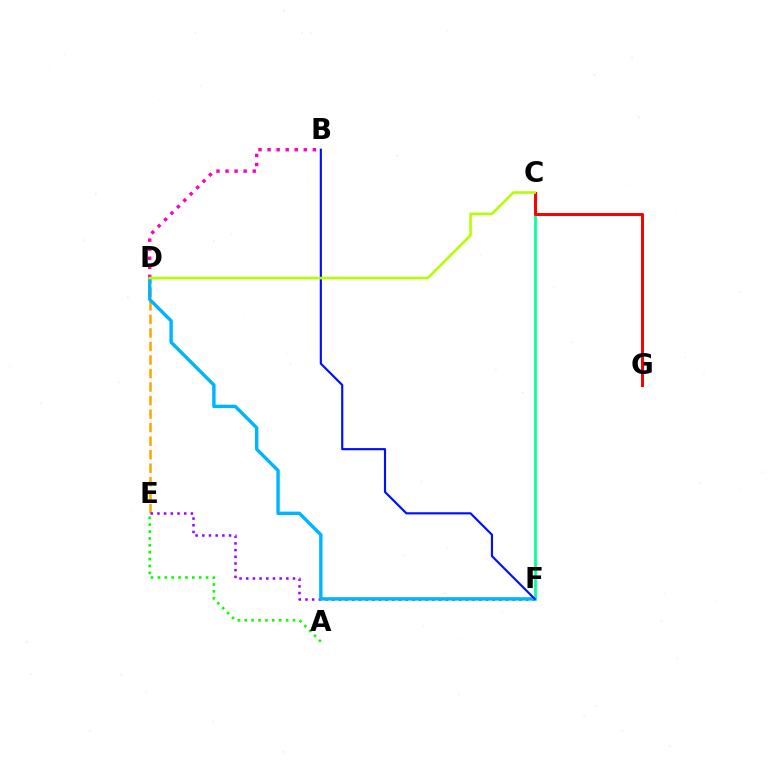{('D', 'E'): [{'color': '#ffa500', 'line_style': 'dashed', 'thickness': 1.84}], ('E', 'F'): [{'color': '#9b00ff', 'line_style': 'dotted', 'thickness': 1.82}], ('D', 'F'): [{'color': '#00b5ff', 'line_style': 'solid', 'thickness': 2.45}], ('C', 'F'): [{'color': '#00ff9d', 'line_style': 'solid', 'thickness': 1.97}], ('B', 'D'): [{'color': '#ff00bd', 'line_style': 'dotted', 'thickness': 2.46}], ('B', 'F'): [{'color': '#0010ff', 'line_style': 'solid', 'thickness': 1.55}], ('C', 'G'): [{'color': '#ff0000', 'line_style': 'solid', 'thickness': 2.16}], ('C', 'D'): [{'color': '#b3ff00', 'line_style': 'solid', 'thickness': 1.84}], ('A', 'E'): [{'color': '#08ff00', 'line_style': 'dotted', 'thickness': 1.87}]}